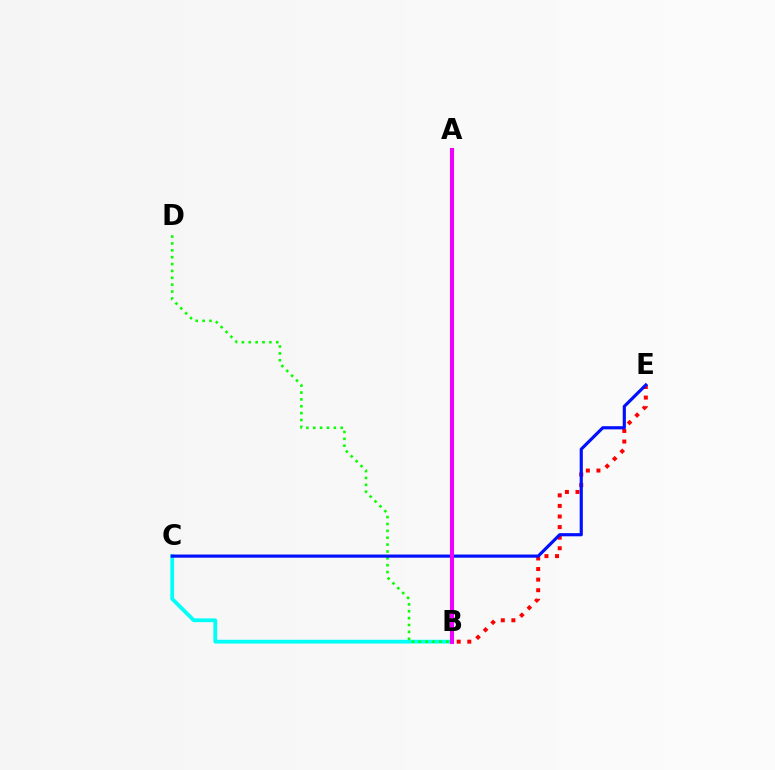{('B', 'C'): [{'color': '#00fff6', 'line_style': 'solid', 'thickness': 2.72}], ('A', 'B'): [{'color': '#fcf500', 'line_style': 'dotted', 'thickness': 2.29}, {'color': '#ee00ff', 'line_style': 'solid', 'thickness': 2.92}], ('B', 'E'): [{'color': '#ff0000', 'line_style': 'dotted', 'thickness': 2.87}], ('B', 'D'): [{'color': '#08ff00', 'line_style': 'dotted', 'thickness': 1.87}], ('C', 'E'): [{'color': '#0010ff', 'line_style': 'solid', 'thickness': 2.27}]}